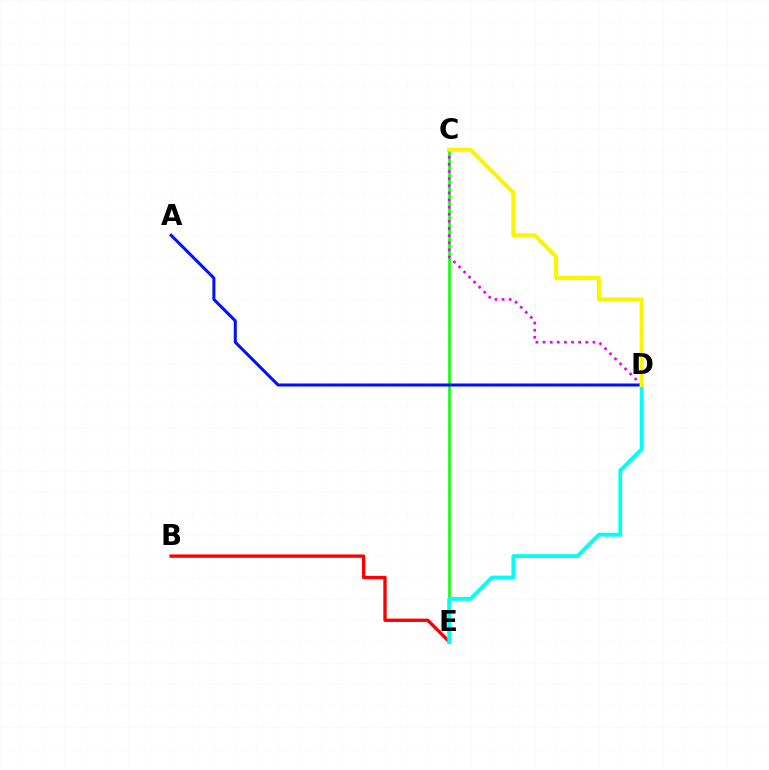{('C', 'E'): [{'color': '#08ff00', 'line_style': 'solid', 'thickness': 1.83}], ('C', 'D'): [{'color': '#ee00ff', 'line_style': 'dotted', 'thickness': 1.94}, {'color': '#fcf500', 'line_style': 'solid', 'thickness': 2.92}], ('B', 'E'): [{'color': '#ff0000', 'line_style': 'solid', 'thickness': 2.41}], ('A', 'D'): [{'color': '#0010ff', 'line_style': 'solid', 'thickness': 2.17}], ('D', 'E'): [{'color': '#00fff6', 'line_style': 'solid', 'thickness': 2.75}]}